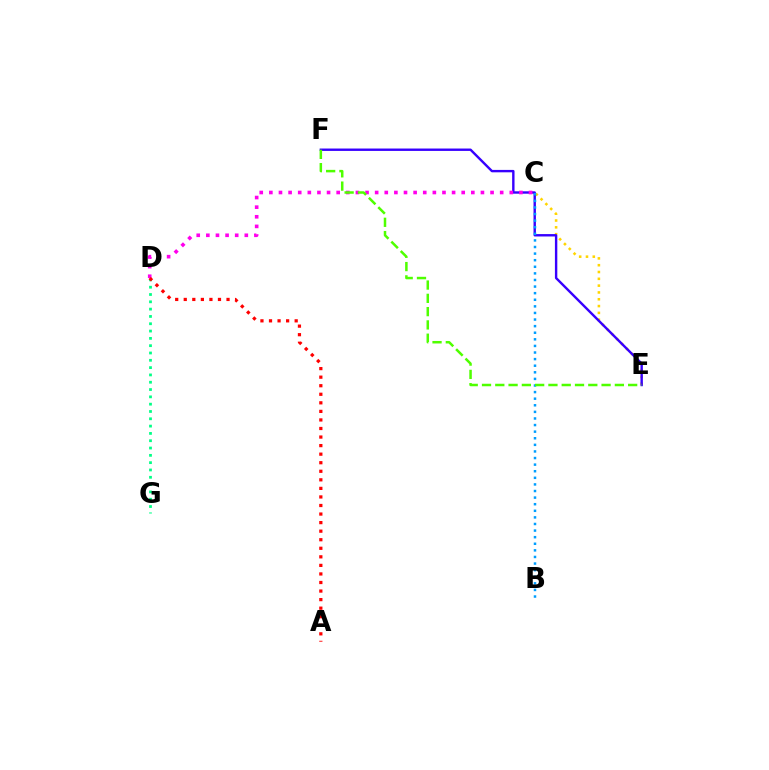{('D', 'G'): [{'color': '#00ff86', 'line_style': 'dotted', 'thickness': 1.99}], ('C', 'E'): [{'color': '#ffd500', 'line_style': 'dotted', 'thickness': 1.85}], ('E', 'F'): [{'color': '#3700ff', 'line_style': 'solid', 'thickness': 1.73}, {'color': '#4fff00', 'line_style': 'dashed', 'thickness': 1.8}], ('B', 'C'): [{'color': '#009eff', 'line_style': 'dotted', 'thickness': 1.79}], ('C', 'D'): [{'color': '#ff00ed', 'line_style': 'dotted', 'thickness': 2.61}], ('A', 'D'): [{'color': '#ff0000', 'line_style': 'dotted', 'thickness': 2.32}]}